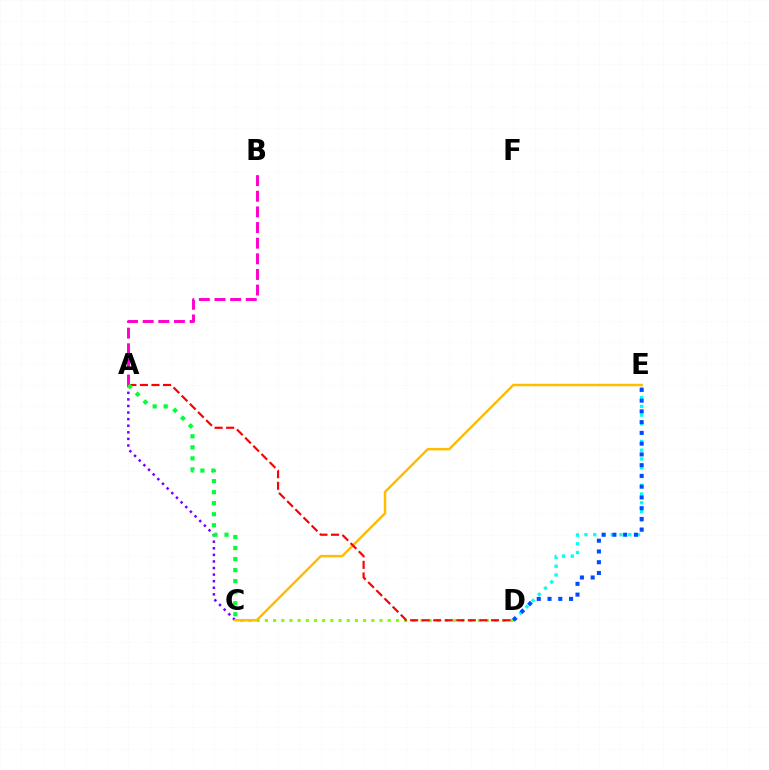{('D', 'E'): [{'color': '#00fff6', 'line_style': 'dotted', 'thickness': 2.38}, {'color': '#004bff', 'line_style': 'dotted', 'thickness': 2.92}], ('C', 'D'): [{'color': '#84ff00', 'line_style': 'dotted', 'thickness': 2.22}], ('A', 'C'): [{'color': '#7200ff', 'line_style': 'dotted', 'thickness': 1.79}, {'color': '#00ff39', 'line_style': 'dotted', 'thickness': 3.0}], ('C', 'E'): [{'color': '#ffbd00', 'line_style': 'solid', 'thickness': 1.78}], ('A', 'B'): [{'color': '#ff00cf', 'line_style': 'dashed', 'thickness': 2.12}], ('A', 'D'): [{'color': '#ff0000', 'line_style': 'dashed', 'thickness': 1.57}]}